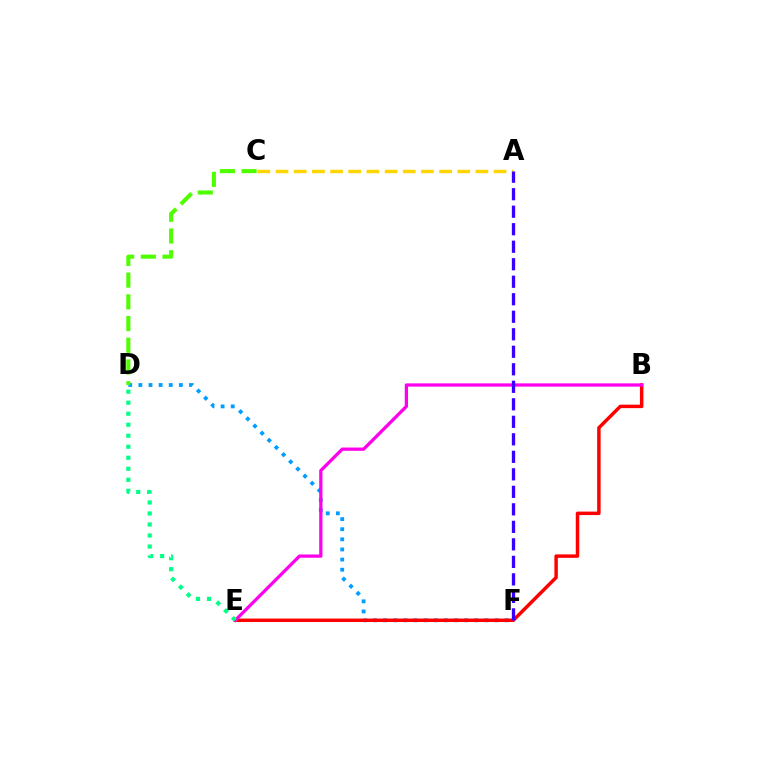{('D', 'F'): [{'color': '#009eff', 'line_style': 'dotted', 'thickness': 2.75}], ('C', 'D'): [{'color': '#4fff00', 'line_style': 'dashed', 'thickness': 2.95}], ('B', 'E'): [{'color': '#ff0000', 'line_style': 'solid', 'thickness': 2.49}, {'color': '#ff00ed', 'line_style': 'solid', 'thickness': 2.35}], ('A', 'C'): [{'color': '#ffd500', 'line_style': 'dashed', 'thickness': 2.47}], ('D', 'E'): [{'color': '#00ff86', 'line_style': 'dotted', 'thickness': 2.99}], ('A', 'F'): [{'color': '#3700ff', 'line_style': 'dashed', 'thickness': 2.38}]}